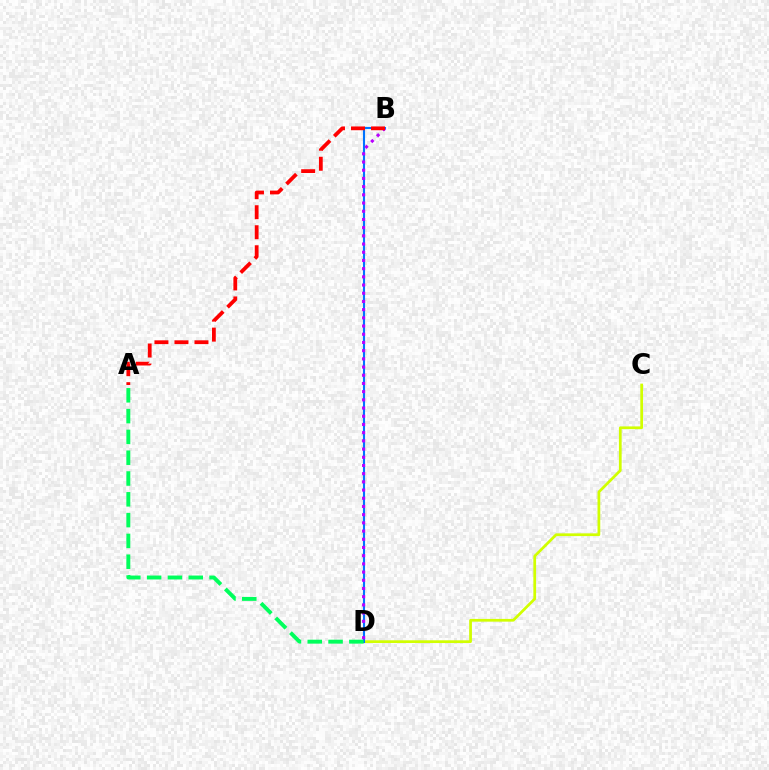{('C', 'D'): [{'color': '#d1ff00', 'line_style': 'solid', 'thickness': 1.97}], ('B', 'D'): [{'color': '#0074ff', 'line_style': 'solid', 'thickness': 1.52}, {'color': '#b900ff', 'line_style': 'dotted', 'thickness': 2.23}], ('A', 'D'): [{'color': '#00ff5c', 'line_style': 'dashed', 'thickness': 2.83}], ('A', 'B'): [{'color': '#ff0000', 'line_style': 'dashed', 'thickness': 2.72}]}